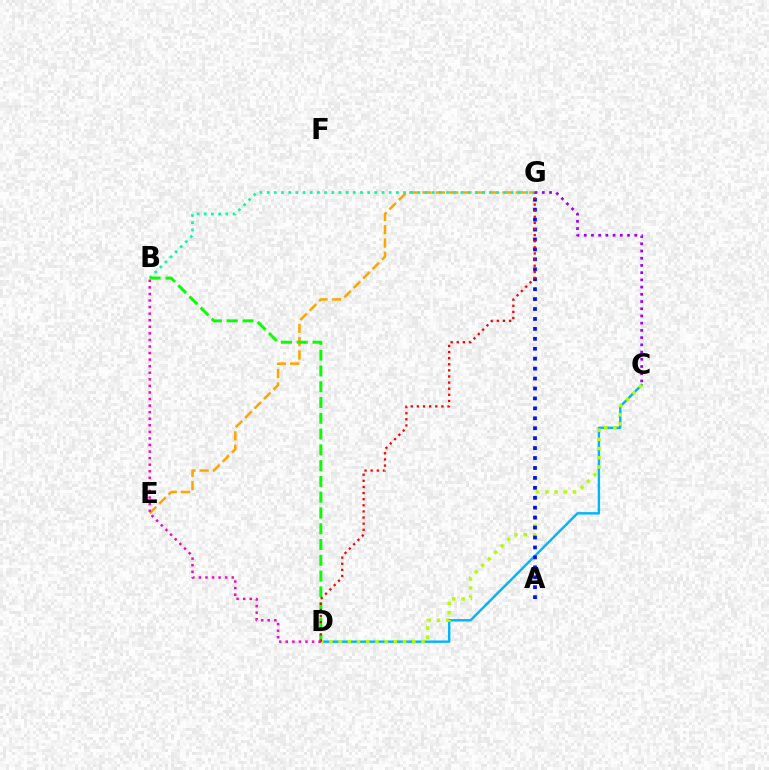{('E', 'G'): [{'color': '#ffa500', 'line_style': 'dashed', 'thickness': 1.81}], ('C', 'D'): [{'color': '#00b5ff', 'line_style': 'solid', 'thickness': 1.74}, {'color': '#b3ff00', 'line_style': 'dotted', 'thickness': 2.5}], ('B', 'G'): [{'color': '#00ff9d', 'line_style': 'dotted', 'thickness': 1.95}], ('A', 'G'): [{'color': '#0010ff', 'line_style': 'dotted', 'thickness': 2.7}], ('B', 'D'): [{'color': '#08ff00', 'line_style': 'dashed', 'thickness': 2.14}, {'color': '#ff00bd', 'line_style': 'dotted', 'thickness': 1.78}], ('D', 'G'): [{'color': '#ff0000', 'line_style': 'dotted', 'thickness': 1.66}], ('C', 'G'): [{'color': '#9b00ff', 'line_style': 'dotted', 'thickness': 1.96}]}